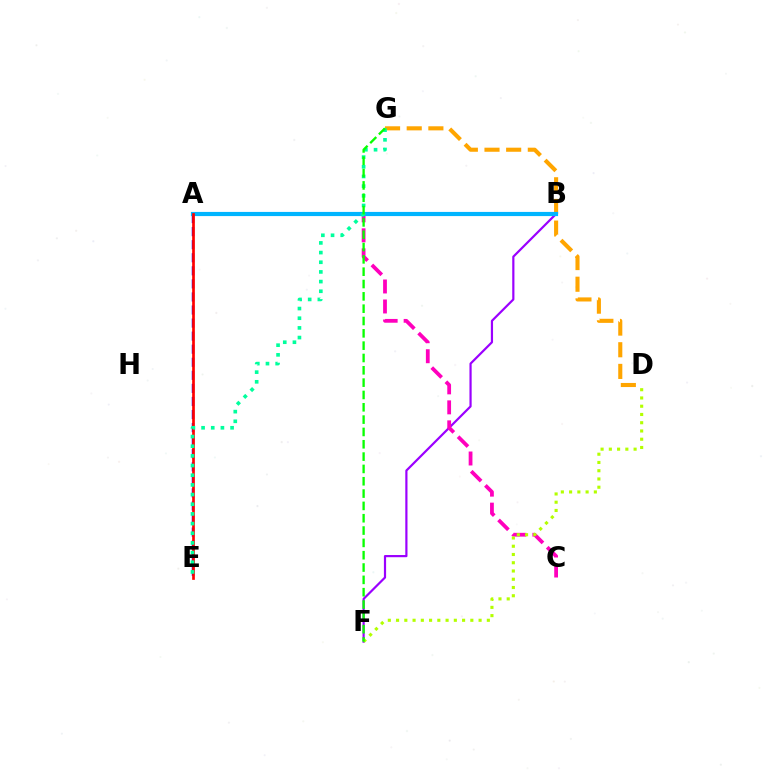{('B', 'F'): [{'color': '#9b00ff', 'line_style': 'solid', 'thickness': 1.58}], ('D', 'G'): [{'color': '#ffa500', 'line_style': 'dashed', 'thickness': 2.94}], ('A', 'E'): [{'color': '#0010ff', 'line_style': 'dashed', 'thickness': 1.77}, {'color': '#ff0000', 'line_style': 'solid', 'thickness': 1.94}], ('A', 'C'): [{'color': '#ff00bd', 'line_style': 'dashed', 'thickness': 2.72}], ('A', 'B'): [{'color': '#00b5ff', 'line_style': 'solid', 'thickness': 3.0}], ('D', 'F'): [{'color': '#b3ff00', 'line_style': 'dotted', 'thickness': 2.24}], ('E', 'G'): [{'color': '#00ff9d', 'line_style': 'dotted', 'thickness': 2.63}], ('F', 'G'): [{'color': '#08ff00', 'line_style': 'dashed', 'thickness': 1.67}]}